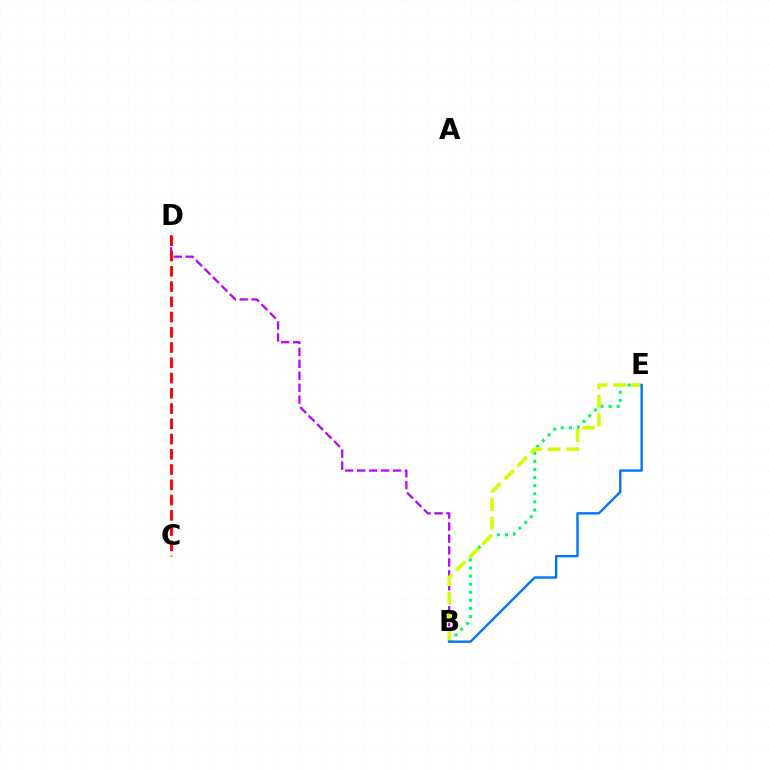{('B', 'D'): [{'color': '#b900ff', 'line_style': 'dashed', 'thickness': 1.62}], ('B', 'E'): [{'color': '#00ff5c', 'line_style': 'dotted', 'thickness': 2.2}, {'color': '#d1ff00', 'line_style': 'dashed', 'thickness': 2.52}, {'color': '#0074ff', 'line_style': 'solid', 'thickness': 1.71}], ('C', 'D'): [{'color': '#ff0000', 'line_style': 'dashed', 'thickness': 2.07}]}